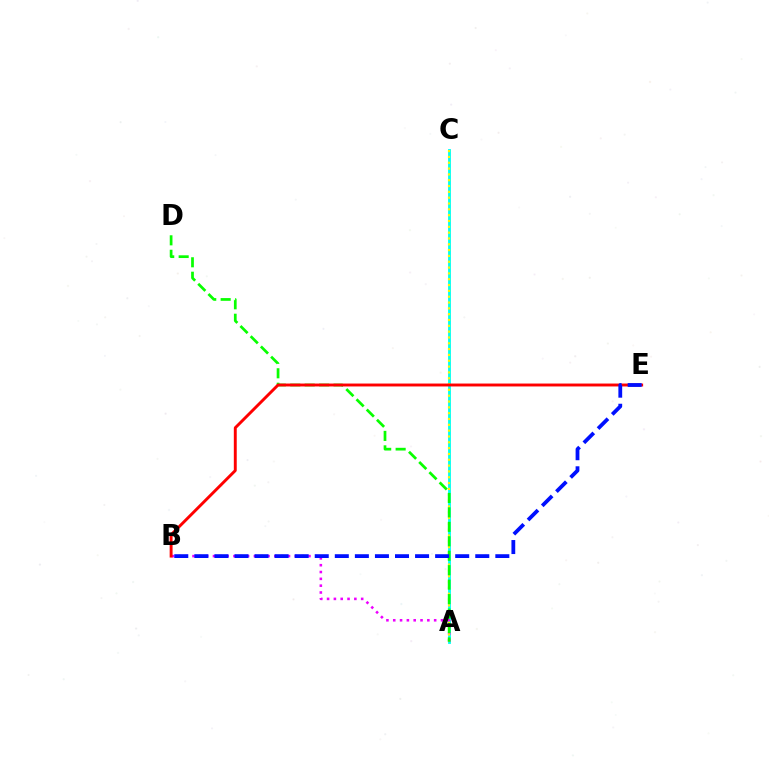{('A', 'C'): [{'color': '#00fff6', 'line_style': 'solid', 'thickness': 2.04}, {'color': '#fcf500', 'line_style': 'dotted', 'thickness': 1.58}], ('A', 'B'): [{'color': '#ee00ff', 'line_style': 'dotted', 'thickness': 1.85}], ('A', 'D'): [{'color': '#08ff00', 'line_style': 'dashed', 'thickness': 1.96}], ('B', 'E'): [{'color': '#ff0000', 'line_style': 'solid', 'thickness': 2.1}, {'color': '#0010ff', 'line_style': 'dashed', 'thickness': 2.73}]}